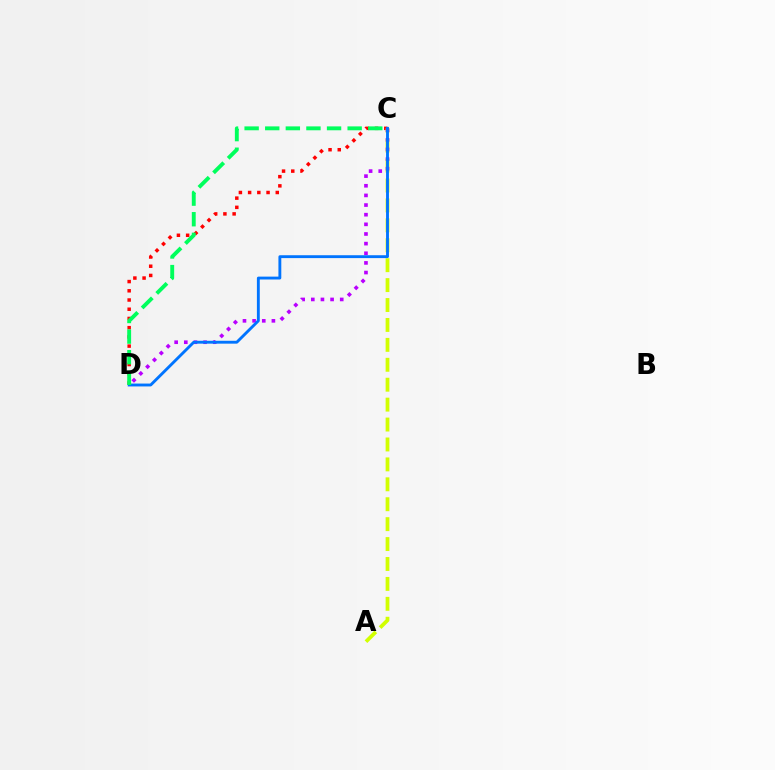{('C', 'D'): [{'color': '#ff0000', 'line_style': 'dotted', 'thickness': 2.5}, {'color': '#b900ff', 'line_style': 'dotted', 'thickness': 2.62}, {'color': '#0074ff', 'line_style': 'solid', 'thickness': 2.07}, {'color': '#00ff5c', 'line_style': 'dashed', 'thickness': 2.8}], ('A', 'C'): [{'color': '#d1ff00', 'line_style': 'dashed', 'thickness': 2.71}]}